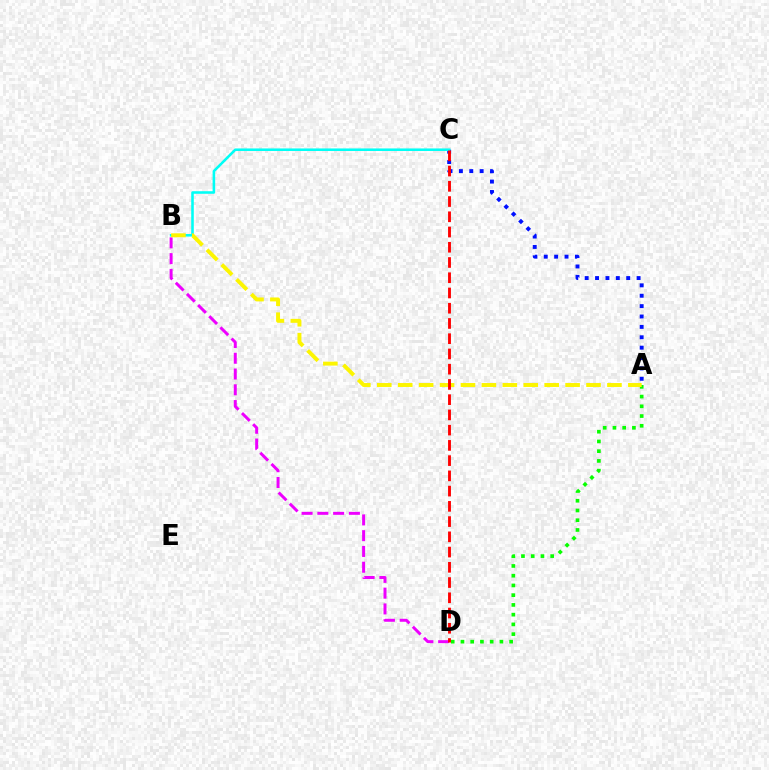{('B', 'D'): [{'color': '#ee00ff', 'line_style': 'dashed', 'thickness': 2.14}], ('A', 'C'): [{'color': '#0010ff', 'line_style': 'dotted', 'thickness': 2.82}], ('A', 'D'): [{'color': '#08ff00', 'line_style': 'dotted', 'thickness': 2.65}], ('B', 'C'): [{'color': '#00fff6', 'line_style': 'solid', 'thickness': 1.85}], ('A', 'B'): [{'color': '#fcf500', 'line_style': 'dashed', 'thickness': 2.84}], ('C', 'D'): [{'color': '#ff0000', 'line_style': 'dashed', 'thickness': 2.07}]}